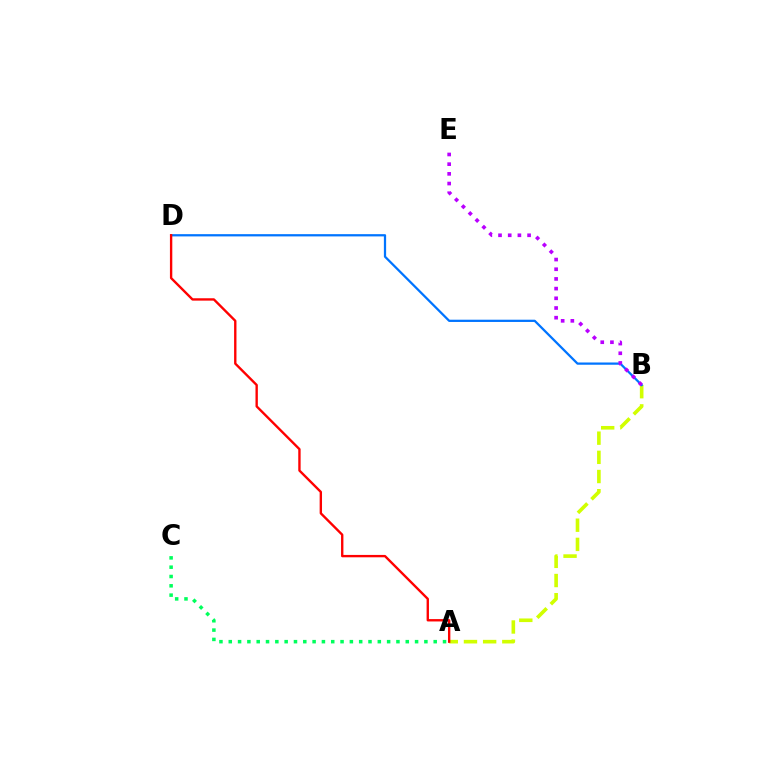{('A', 'B'): [{'color': '#d1ff00', 'line_style': 'dashed', 'thickness': 2.61}], ('B', 'D'): [{'color': '#0074ff', 'line_style': 'solid', 'thickness': 1.62}], ('A', 'C'): [{'color': '#00ff5c', 'line_style': 'dotted', 'thickness': 2.53}], ('A', 'D'): [{'color': '#ff0000', 'line_style': 'solid', 'thickness': 1.71}], ('B', 'E'): [{'color': '#b900ff', 'line_style': 'dotted', 'thickness': 2.63}]}